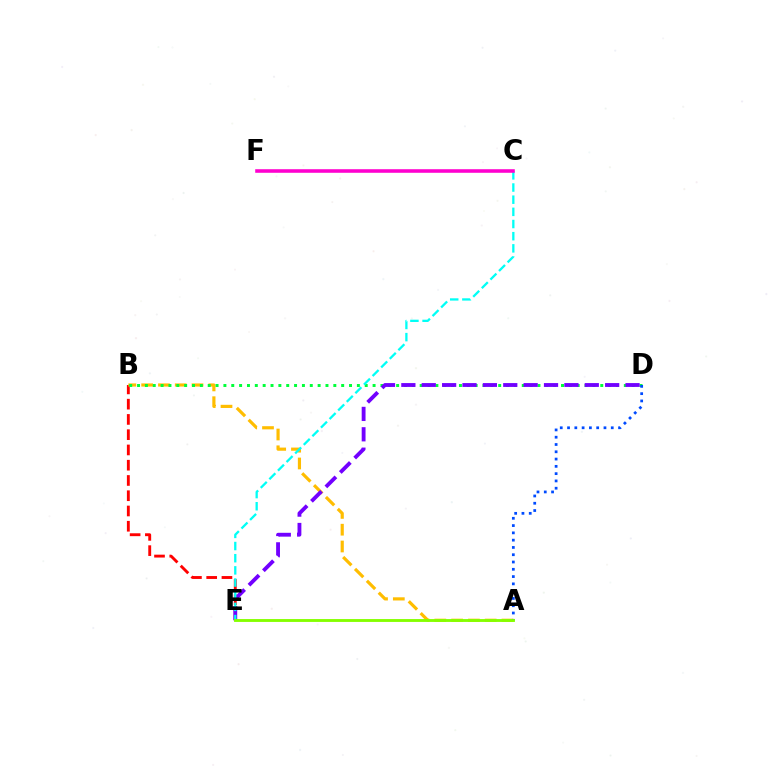{('B', 'E'): [{'color': '#ff0000', 'line_style': 'dashed', 'thickness': 2.07}], ('A', 'B'): [{'color': '#ffbd00', 'line_style': 'dashed', 'thickness': 2.28}], ('B', 'D'): [{'color': '#00ff39', 'line_style': 'dotted', 'thickness': 2.13}], ('D', 'E'): [{'color': '#7200ff', 'line_style': 'dashed', 'thickness': 2.77}], ('A', 'D'): [{'color': '#004bff', 'line_style': 'dotted', 'thickness': 1.98}], ('C', 'E'): [{'color': '#00fff6', 'line_style': 'dashed', 'thickness': 1.65}], ('C', 'F'): [{'color': '#ff00cf', 'line_style': 'solid', 'thickness': 2.57}], ('A', 'E'): [{'color': '#84ff00', 'line_style': 'solid', 'thickness': 2.06}]}